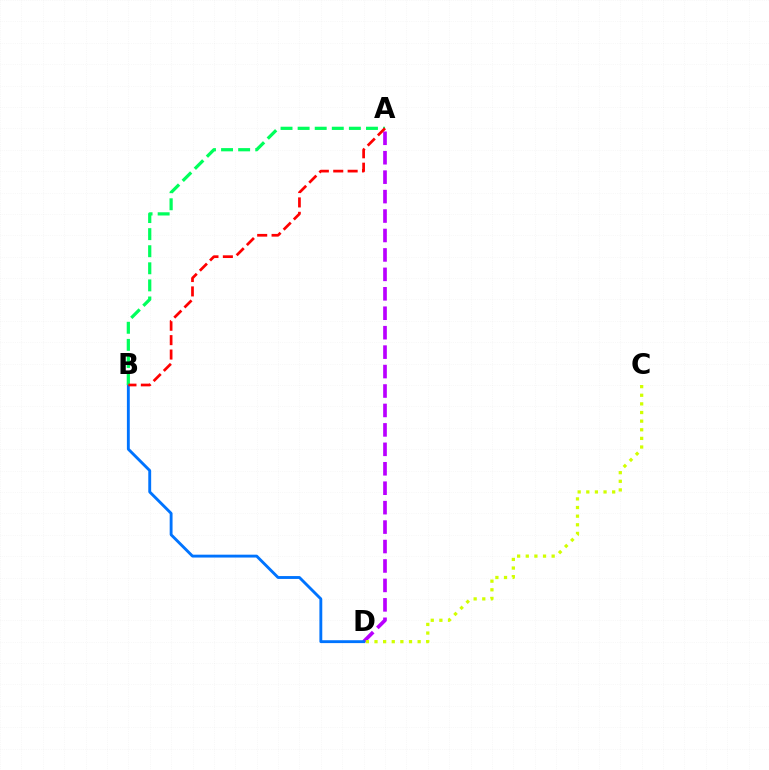{('A', 'D'): [{'color': '#b900ff', 'line_style': 'dashed', 'thickness': 2.64}], ('B', 'D'): [{'color': '#0074ff', 'line_style': 'solid', 'thickness': 2.07}], ('A', 'B'): [{'color': '#00ff5c', 'line_style': 'dashed', 'thickness': 2.32}, {'color': '#ff0000', 'line_style': 'dashed', 'thickness': 1.96}], ('C', 'D'): [{'color': '#d1ff00', 'line_style': 'dotted', 'thickness': 2.34}]}